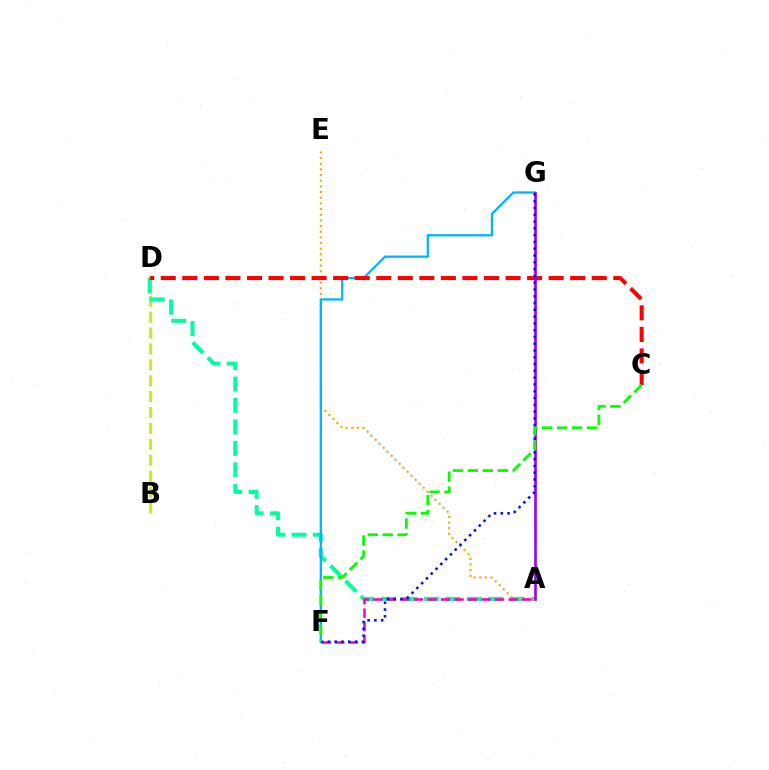{('B', 'D'): [{'color': '#b3ff00', 'line_style': 'dashed', 'thickness': 2.16}], ('A', 'D'): [{'color': '#00ff9d', 'line_style': 'dashed', 'thickness': 2.91}], ('A', 'E'): [{'color': '#ffa500', 'line_style': 'dotted', 'thickness': 1.54}], ('F', 'G'): [{'color': '#00b5ff', 'line_style': 'solid', 'thickness': 1.64}, {'color': '#0010ff', 'line_style': 'dotted', 'thickness': 1.84}], ('C', 'D'): [{'color': '#ff0000', 'line_style': 'dashed', 'thickness': 2.93}], ('A', 'G'): [{'color': '#9b00ff', 'line_style': 'solid', 'thickness': 1.92}], ('A', 'F'): [{'color': '#ff00bd', 'line_style': 'dashed', 'thickness': 1.84}], ('C', 'F'): [{'color': '#08ff00', 'line_style': 'dashed', 'thickness': 2.03}]}